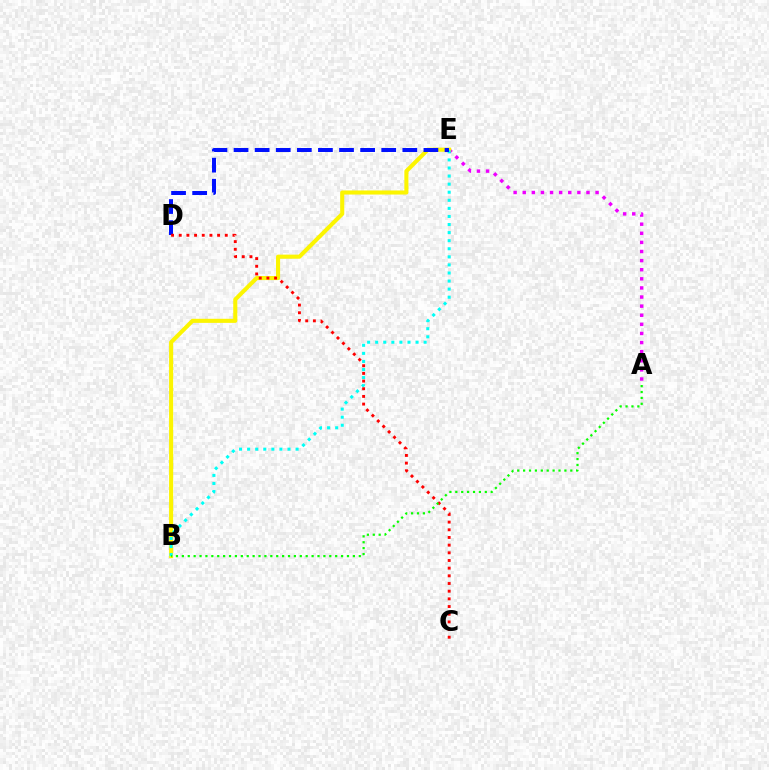{('A', 'E'): [{'color': '#ee00ff', 'line_style': 'dotted', 'thickness': 2.47}], ('B', 'E'): [{'color': '#fcf500', 'line_style': 'solid', 'thickness': 2.94}, {'color': '#00fff6', 'line_style': 'dotted', 'thickness': 2.19}], ('D', 'E'): [{'color': '#0010ff', 'line_style': 'dashed', 'thickness': 2.87}], ('C', 'D'): [{'color': '#ff0000', 'line_style': 'dotted', 'thickness': 2.08}], ('A', 'B'): [{'color': '#08ff00', 'line_style': 'dotted', 'thickness': 1.6}]}